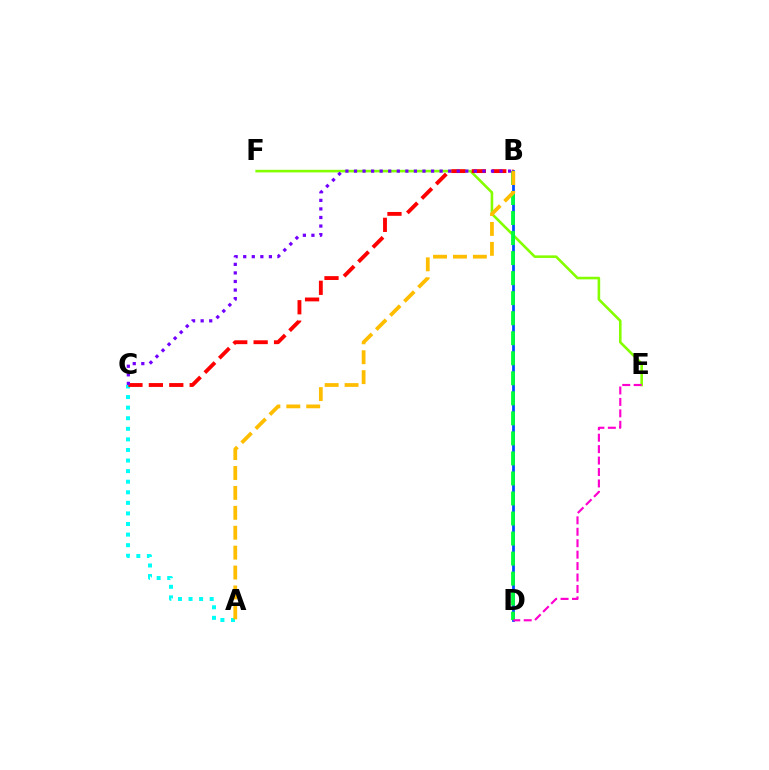{('E', 'F'): [{'color': '#84ff00', 'line_style': 'solid', 'thickness': 1.87}], ('B', 'D'): [{'color': '#004bff', 'line_style': 'solid', 'thickness': 1.98}, {'color': '#00ff39', 'line_style': 'dashed', 'thickness': 2.72}], ('A', 'C'): [{'color': '#00fff6', 'line_style': 'dotted', 'thickness': 2.87}], ('B', 'C'): [{'color': '#ff0000', 'line_style': 'dashed', 'thickness': 2.77}, {'color': '#7200ff', 'line_style': 'dotted', 'thickness': 2.33}], ('A', 'B'): [{'color': '#ffbd00', 'line_style': 'dashed', 'thickness': 2.71}], ('D', 'E'): [{'color': '#ff00cf', 'line_style': 'dashed', 'thickness': 1.55}]}